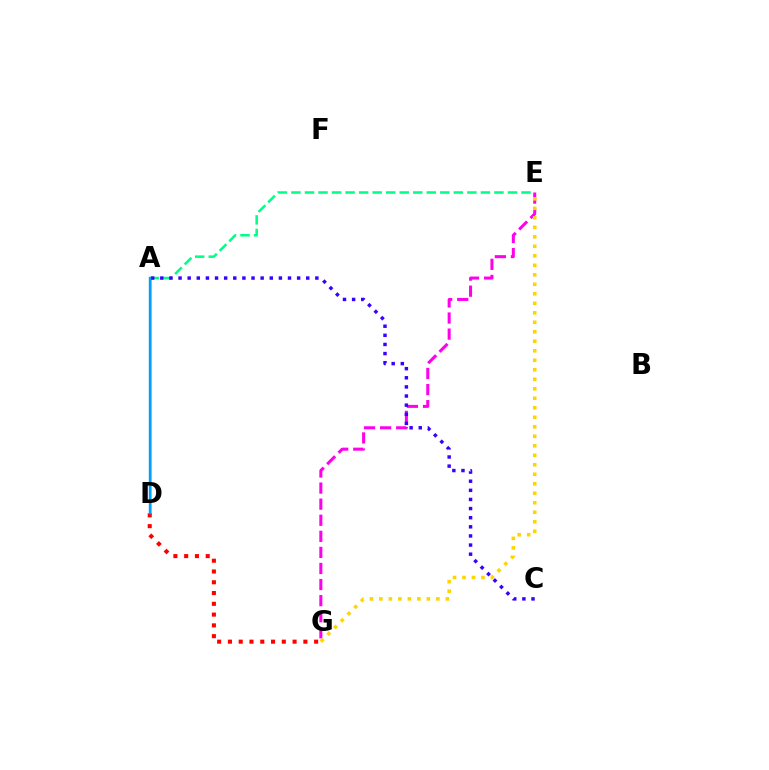{('A', 'D'): [{'color': '#4fff00', 'line_style': 'solid', 'thickness': 1.81}, {'color': '#009eff', 'line_style': 'solid', 'thickness': 1.73}], ('E', 'G'): [{'color': '#ff00ed', 'line_style': 'dashed', 'thickness': 2.18}, {'color': '#ffd500', 'line_style': 'dotted', 'thickness': 2.58}], ('A', 'E'): [{'color': '#00ff86', 'line_style': 'dashed', 'thickness': 1.84}], ('D', 'G'): [{'color': '#ff0000', 'line_style': 'dotted', 'thickness': 2.93}], ('A', 'C'): [{'color': '#3700ff', 'line_style': 'dotted', 'thickness': 2.48}]}